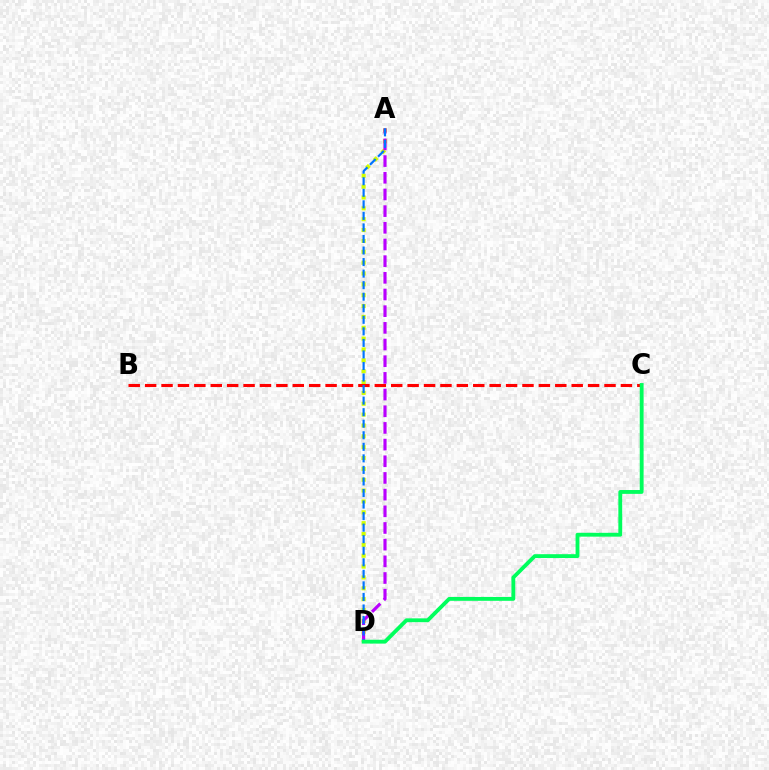{('A', 'D'): [{'color': '#d1ff00', 'line_style': 'dotted', 'thickness': 2.95}, {'color': '#b900ff', 'line_style': 'dashed', 'thickness': 2.27}, {'color': '#0074ff', 'line_style': 'dashed', 'thickness': 1.57}], ('B', 'C'): [{'color': '#ff0000', 'line_style': 'dashed', 'thickness': 2.23}], ('C', 'D'): [{'color': '#00ff5c', 'line_style': 'solid', 'thickness': 2.77}]}